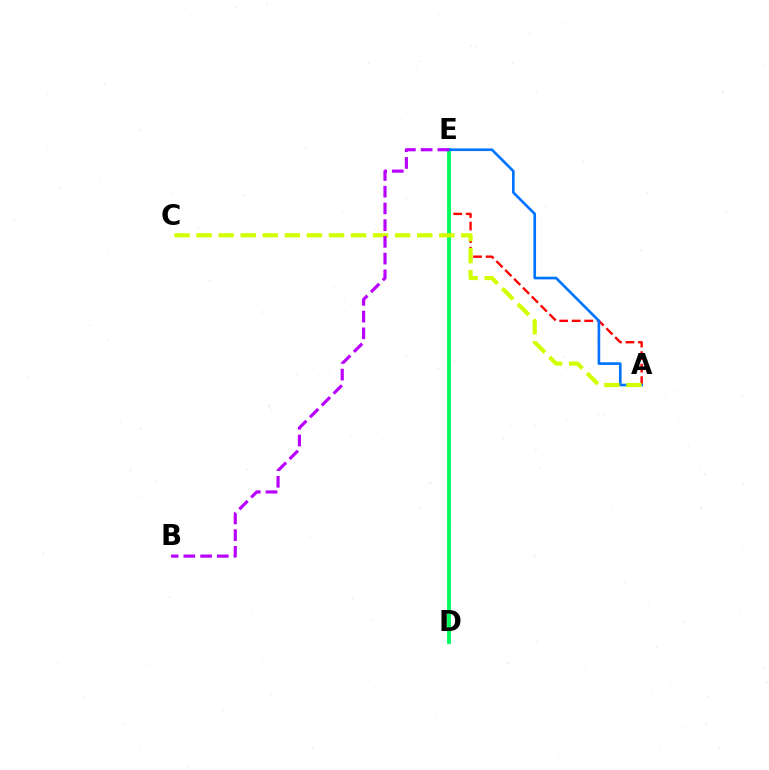{('A', 'E'): [{'color': '#ff0000', 'line_style': 'dashed', 'thickness': 1.7}, {'color': '#0074ff', 'line_style': 'solid', 'thickness': 1.91}], ('D', 'E'): [{'color': '#00ff5c', 'line_style': 'solid', 'thickness': 2.79}], ('A', 'C'): [{'color': '#d1ff00', 'line_style': 'dashed', 'thickness': 3.0}], ('B', 'E'): [{'color': '#b900ff', 'line_style': 'dashed', 'thickness': 2.27}]}